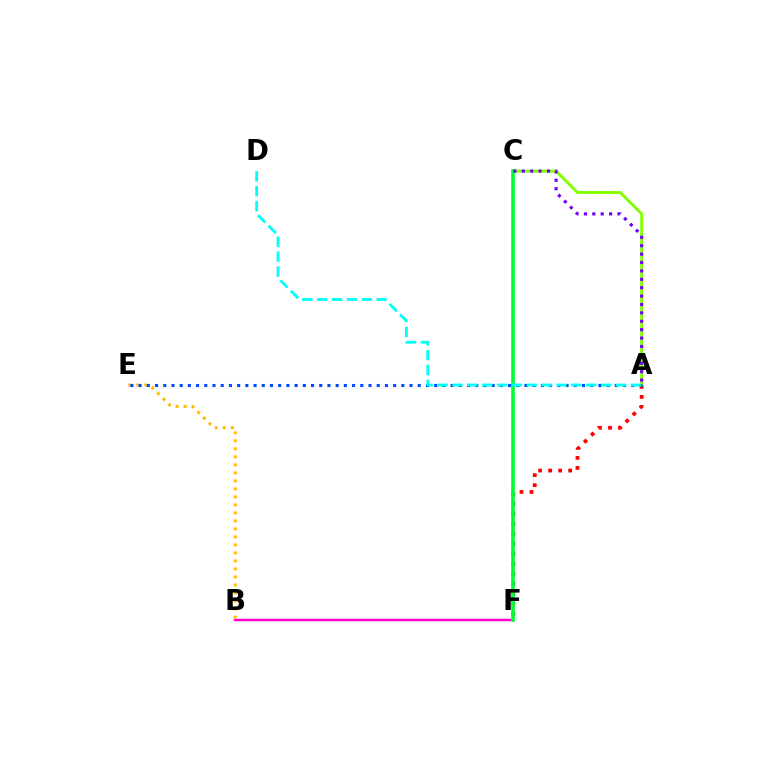{('B', 'F'): [{'color': '#ff00cf', 'line_style': 'solid', 'thickness': 1.78}], ('A', 'F'): [{'color': '#ff0000', 'line_style': 'dotted', 'thickness': 2.72}], ('A', 'C'): [{'color': '#84ff00', 'line_style': 'solid', 'thickness': 2.11}, {'color': '#7200ff', 'line_style': 'dotted', 'thickness': 2.28}], ('B', 'E'): [{'color': '#ffbd00', 'line_style': 'dotted', 'thickness': 2.18}], ('C', 'F'): [{'color': '#00ff39', 'line_style': 'solid', 'thickness': 2.63}], ('A', 'E'): [{'color': '#004bff', 'line_style': 'dotted', 'thickness': 2.23}], ('A', 'D'): [{'color': '#00fff6', 'line_style': 'dashed', 'thickness': 2.02}]}